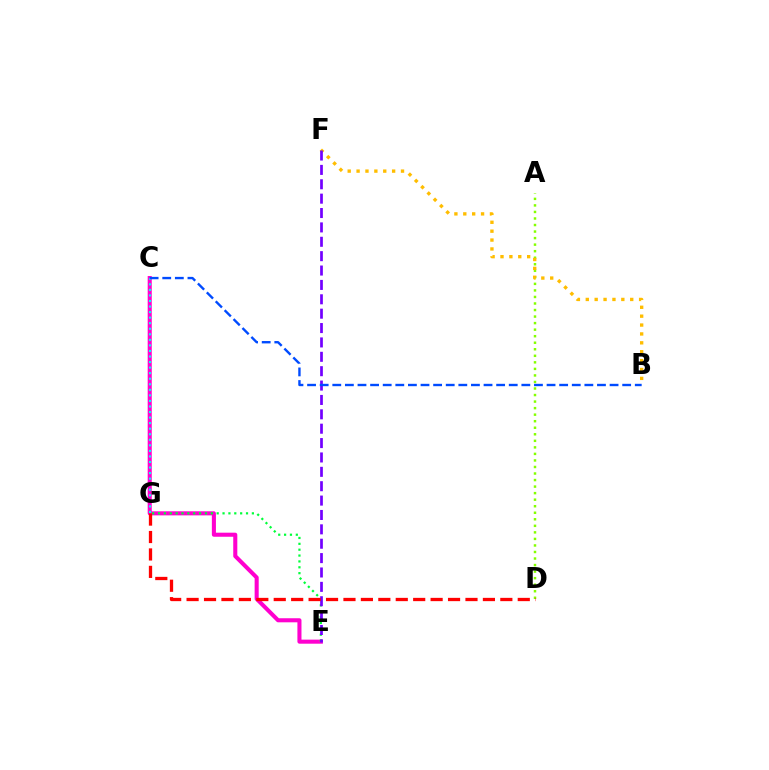{('C', 'E'): [{'color': '#ff00cf', 'line_style': 'solid', 'thickness': 2.93}], ('C', 'G'): [{'color': '#00fff6', 'line_style': 'dotted', 'thickness': 1.51}], ('E', 'G'): [{'color': '#00ff39', 'line_style': 'dotted', 'thickness': 1.59}], ('A', 'D'): [{'color': '#84ff00', 'line_style': 'dotted', 'thickness': 1.78}], ('B', 'F'): [{'color': '#ffbd00', 'line_style': 'dotted', 'thickness': 2.41}], ('E', 'F'): [{'color': '#7200ff', 'line_style': 'dashed', 'thickness': 1.95}], ('D', 'G'): [{'color': '#ff0000', 'line_style': 'dashed', 'thickness': 2.37}], ('B', 'C'): [{'color': '#004bff', 'line_style': 'dashed', 'thickness': 1.71}]}